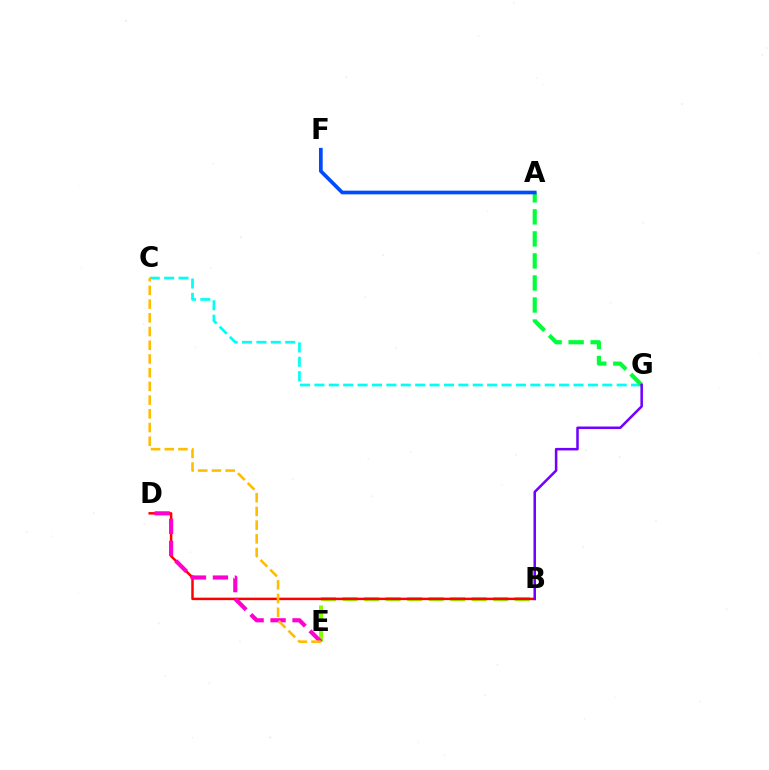{('B', 'E'): [{'color': '#84ff00', 'line_style': 'dashed', 'thickness': 2.92}], ('B', 'D'): [{'color': '#ff0000', 'line_style': 'solid', 'thickness': 1.79}], ('C', 'G'): [{'color': '#00fff6', 'line_style': 'dashed', 'thickness': 1.96}], ('A', 'G'): [{'color': '#00ff39', 'line_style': 'dashed', 'thickness': 2.99}], ('A', 'F'): [{'color': '#004bff', 'line_style': 'solid', 'thickness': 2.66}], ('D', 'E'): [{'color': '#ff00cf', 'line_style': 'dashed', 'thickness': 2.99}], ('C', 'E'): [{'color': '#ffbd00', 'line_style': 'dashed', 'thickness': 1.86}], ('B', 'G'): [{'color': '#7200ff', 'line_style': 'solid', 'thickness': 1.82}]}